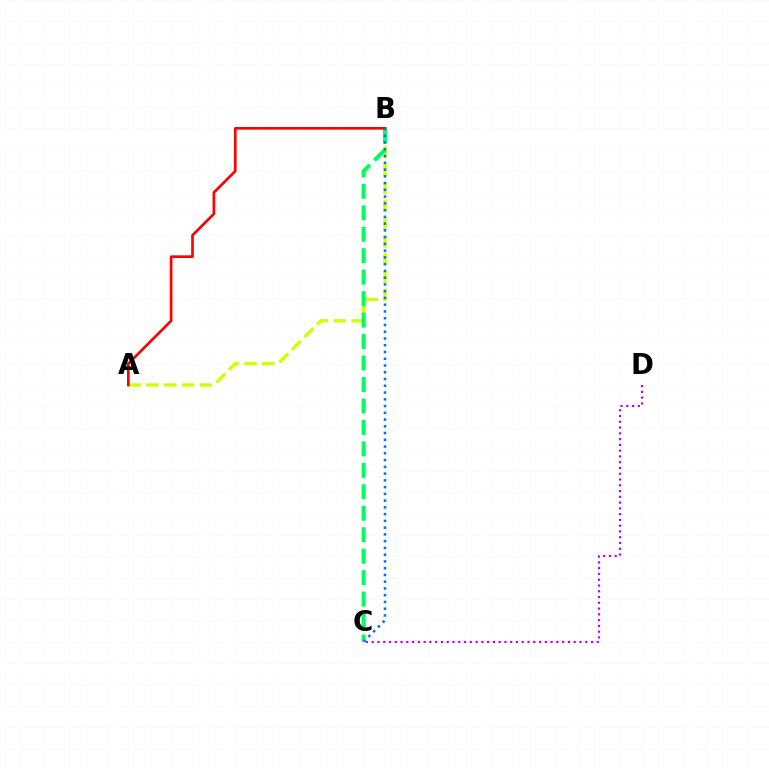{('A', 'B'): [{'color': '#d1ff00', 'line_style': 'dashed', 'thickness': 2.42}, {'color': '#ff0000', 'line_style': 'solid', 'thickness': 1.94}], ('C', 'D'): [{'color': '#b900ff', 'line_style': 'dotted', 'thickness': 1.57}], ('B', 'C'): [{'color': '#00ff5c', 'line_style': 'dashed', 'thickness': 2.92}, {'color': '#0074ff', 'line_style': 'dotted', 'thickness': 1.84}]}